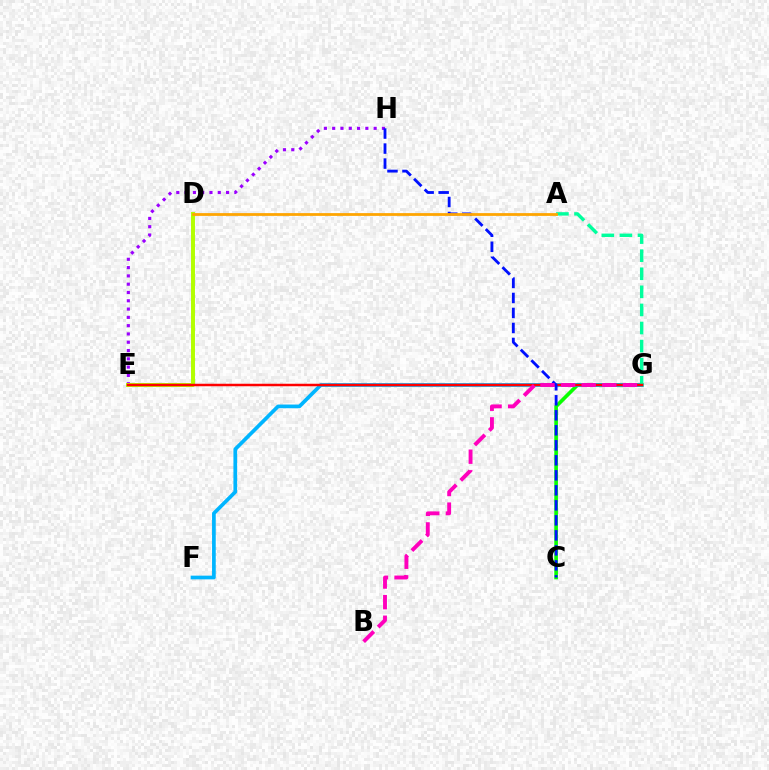{('C', 'G'): [{'color': '#08ff00', 'line_style': 'solid', 'thickness': 2.63}], ('E', 'H'): [{'color': '#9b00ff', 'line_style': 'dotted', 'thickness': 2.25}], ('F', 'G'): [{'color': '#00b5ff', 'line_style': 'solid', 'thickness': 2.67}], ('D', 'E'): [{'color': '#b3ff00', 'line_style': 'solid', 'thickness': 2.84}], ('A', 'G'): [{'color': '#00ff9d', 'line_style': 'dashed', 'thickness': 2.46}], ('E', 'G'): [{'color': '#ff0000', 'line_style': 'solid', 'thickness': 1.79}], ('C', 'H'): [{'color': '#0010ff', 'line_style': 'dashed', 'thickness': 2.04}], ('B', 'G'): [{'color': '#ff00bd', 'line_style': 'dashed', 'thickness': 2.8}], ('A', 'D'): [{'color': '#ffa500', 'line_style': 'solid', 'thickness': 2.0}]}